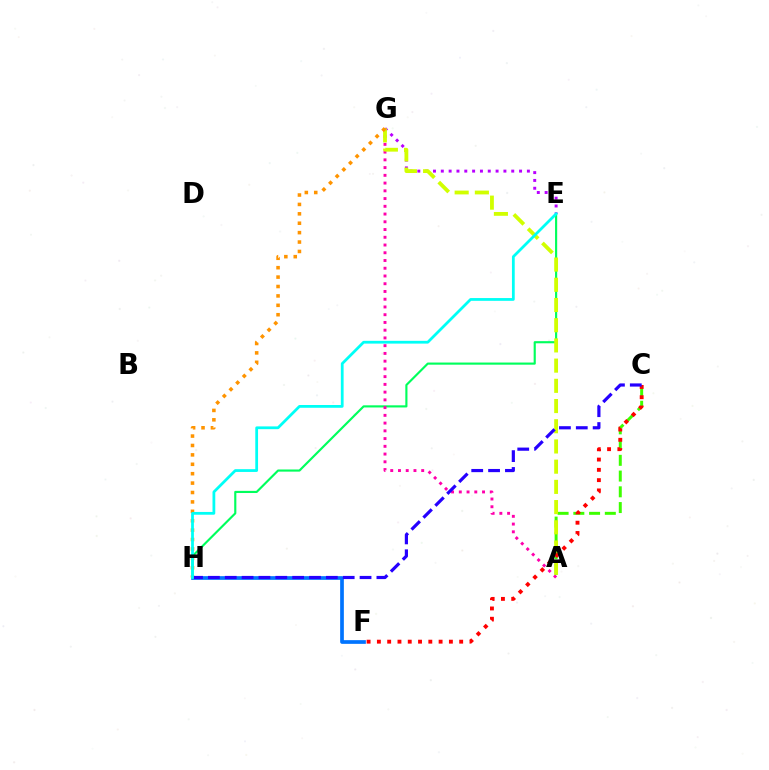{('A', 'C'): [{'color': '#3dff00', 'line_style': 'dashed', 'thickness': 2.14}], ('F', 'H'): [{'color': '#0074ff', 'line_style': 'solid', 'thickness': 2.67}], ('E', 'H'): [{'color': '#00ff5c', 'line_style': 'solid', 'thickness': 1.54}, {'color': '#00fff6', 'line_style': 'solid', 'thickness': 1.99}], ('E', 'G'): [{'color': '#b900ff', 'line_style': 'dotted', 'thickness': 2.13}], ('A', 'G'): [{'color': '#ff00ac', 'line_style': 'dotted', 'thickness': 2.1}, {'color': '#d1ff00', 'line_style': 'dashed', 'thickness': 2.75}], ('G', 'H'): [{'color': '#ff9400', 'line_style': 'dotted', 'thickness': 2.56}], ('C', 'F'): [{'color': '#ff0000', 'line_style': 'dotted', 'thickness': 2.79}], ('C', 'H'): [{'color': '#2500ff', 'line_style': 'dashed', 'thickness': 2.29}]}